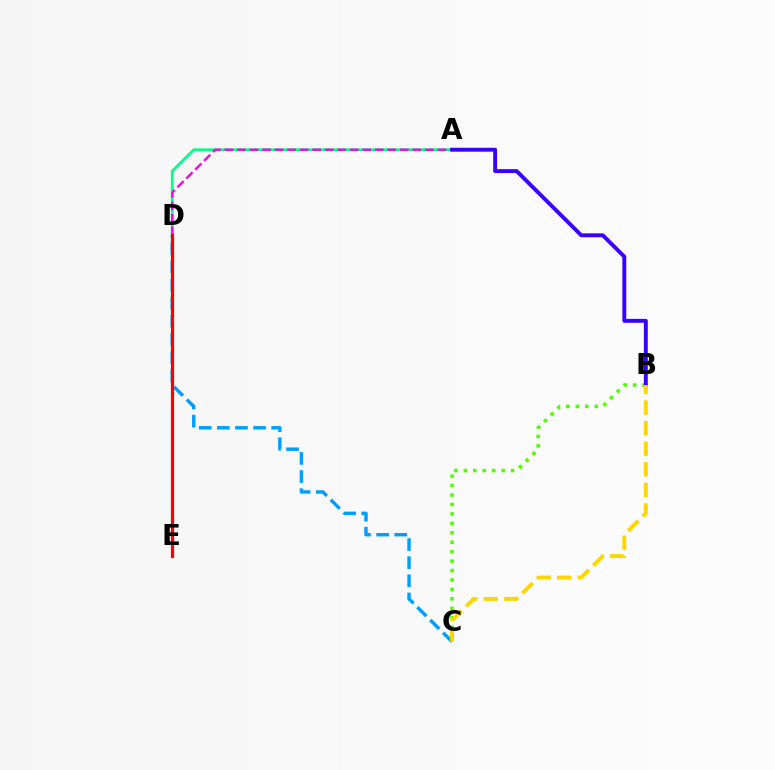{('B', 'C'): [{'color': '#4fff00', 'line_style': 'dotted', 'thickness': 2.56}, {'color': '#ffd500', 'line_style': 'dashed', 'thickness': 2.8}], ('A', 'D'): [{'color': '#00ff86', 'line_style': 'solid', 'thickness': 1.96}, {'color': '#ff00ed', 'line_style': 'dashed', 'thickness': 1.7}], ('A', 'B'): [{'color': '#3700ff', 'line_style': 'solid', 'thickness': 2.81}], ('C', 'D'): [{'color': '#009eff', 'line_style': 'dashed', 'thickness': 2.46}], ('D', 'E'): [{'color': '#ff0000', 'line_style': 'solid', 'thickness': 2.3}]}